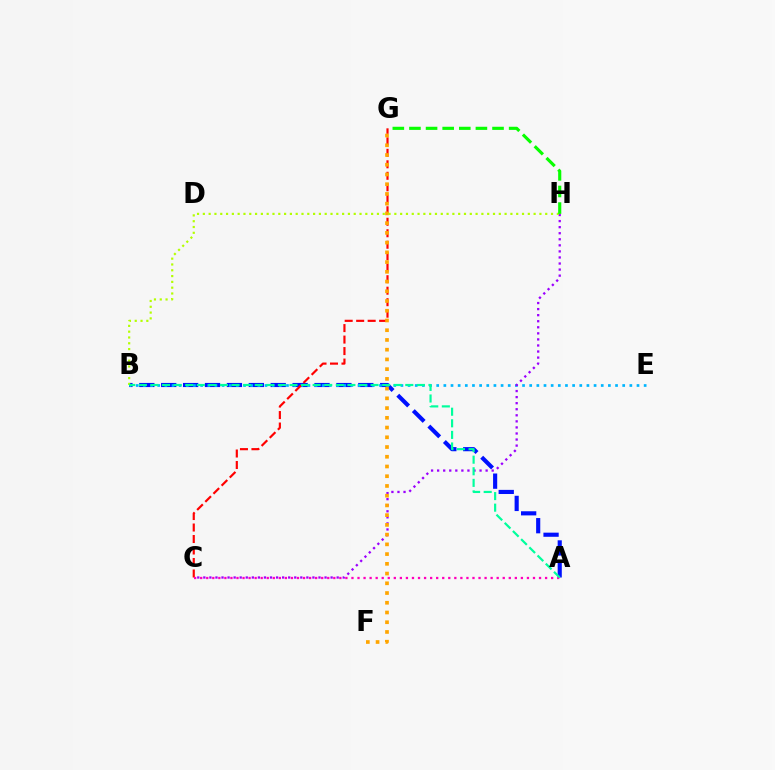{('A', 'B'): [{'color': '#0010ff', 'line_style': 'dashed', 'thickness': 2.97}, {'color': '#00ff9d', 'line_style': 'dashed', 'thickness': 1.57}], ('B', 'E'): [{'color': '#00b5ff', 'line_style': 'dotted', 'thickness': 1.94}], ('C', 'G'): [{'color': '#ff0000', 'line_style': 'dashed', 'thickness': 1.56}], ('C', 'H'): [{'color': '#9b00ff', 'line_style': 'dotted', 'thickness': 1.65}], ('A', 'C'): [{'color': '#ff00bd', 'line_style': 'dotted', 'thickness': 1.64}], ('F', 'G'): [{'color': '#ffa500', 'line_style': 'dotted', 'thickness': 2.64}], ('B', 'H'): [{'color': '#b3ff00', 'line_style': 'dotted', 'thickness': 1.58}], ('G', 'H'): [{'color': '#08ff00', 'line_style': 'dashed', 'thickness': 2.26}]}